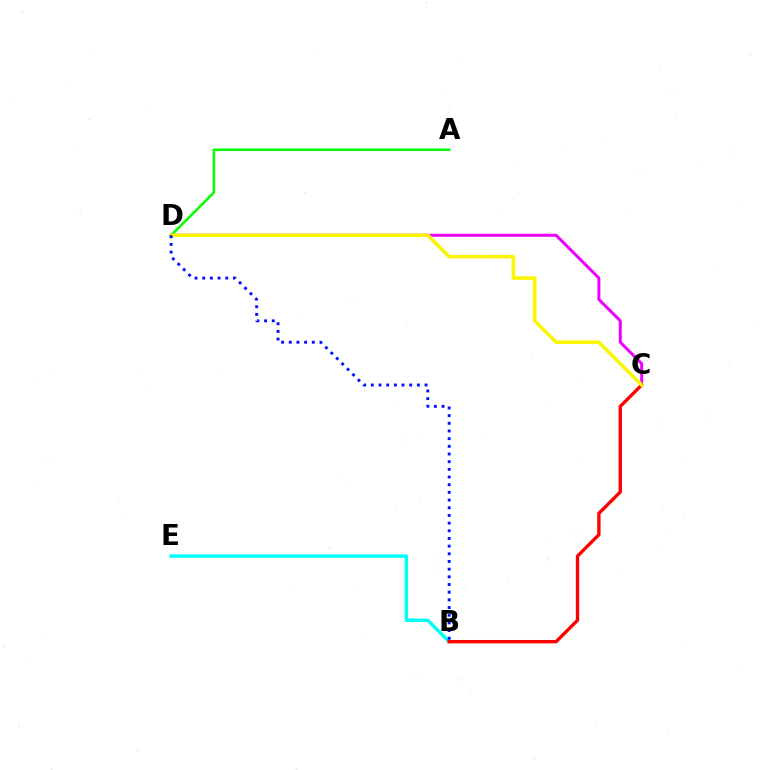{('A', 'D'): [{'color': '#08ff00', 'line_style': 'solid', 'thickness': 1.83}], ('C', 'D'): [{'color': '#ee00ff', 'line_style': 'solid', 'thickness': 2.14}, {'color': '#fcf500', 'line_style': 'solid', 'thickness': 2.56}], ('B', 'E'): [{'color': '#00fff6', 'line_style': 'solid', 'thickness': 2.46}], ('B', 'C'): [{'color': '#ff0000', 'line_style': 'solid', 'thickness': 2.41}], ('B', 'D'): [{'color': '#0010ff', 'line_style': 'dotted', 'thickness': 2.09}]}